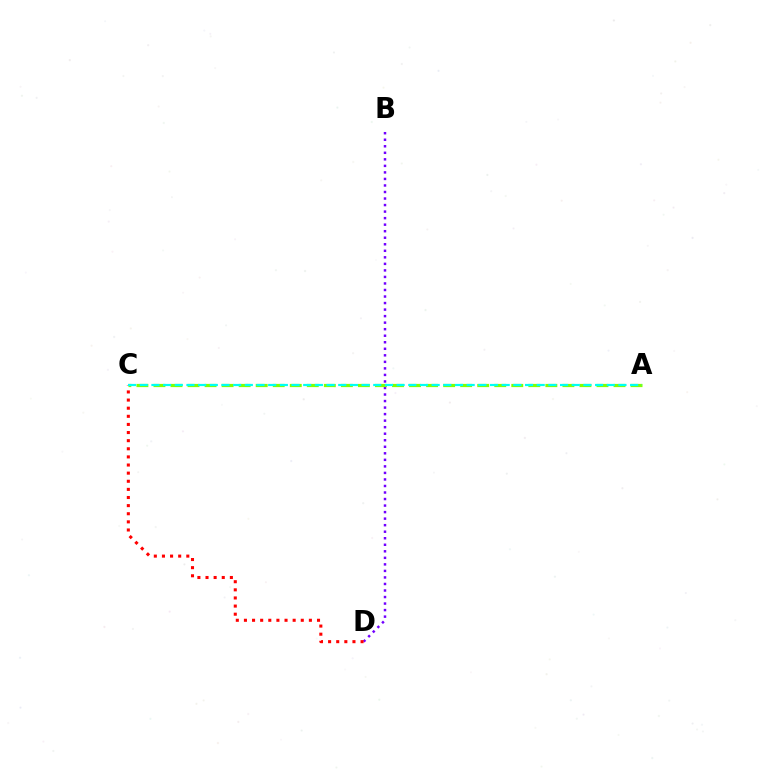{('B', 'D'): [{'color': '#7200ff', 'line_style': 'dotted', 'thickness': 1.77}], ('C', 'D'): [{'color': '#ff0000', 'line_style': 'dotted', 'thickness': 2.21}], ('A', 'C'): [{'color': '#84ff00', 'line_style': 'dashed', 'thickness': 2.31}, {'color': '#00fff6', 'line_style': 'dashed', 'thickness': 1.59}]}